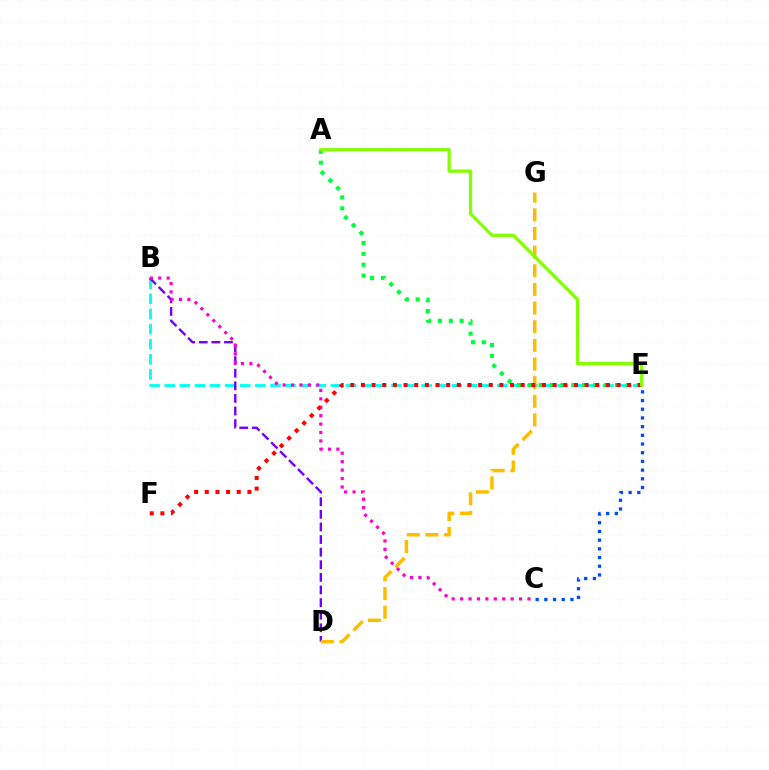{('C', 'E'): [{'color': '#004bff', 'line_style': 'dotted', 'thickness': 2.36}], ('B', 'E'): [{'color': '#00fff6', 'line_style': 'dashed', 'thickness': 2.05}], ('B', 'D'): [{'color': '#7200ff', 'line_style': 'dashed', 'thickness': 1.71}], ('A', 'E'): [{'color': '#00ff39', 'line_style': 'dotted', 'thickness': 2.96}, {'color': '#84ff00', 'line_style': 'solid', 'thickness': 2.32}], ('D', 'G'): [{'color': '#ffbd00', 'line_style': 'dashed', 'thickness': 2.53}], ('B', 'C'): [{'color': '#ff00cf', 'line_style': 'dotted', 'thickness': 2.29}], ('E', 'F'): [{'color': '#ff0000', 'line_style': 'dotted', 'thickness': 2.89}]}